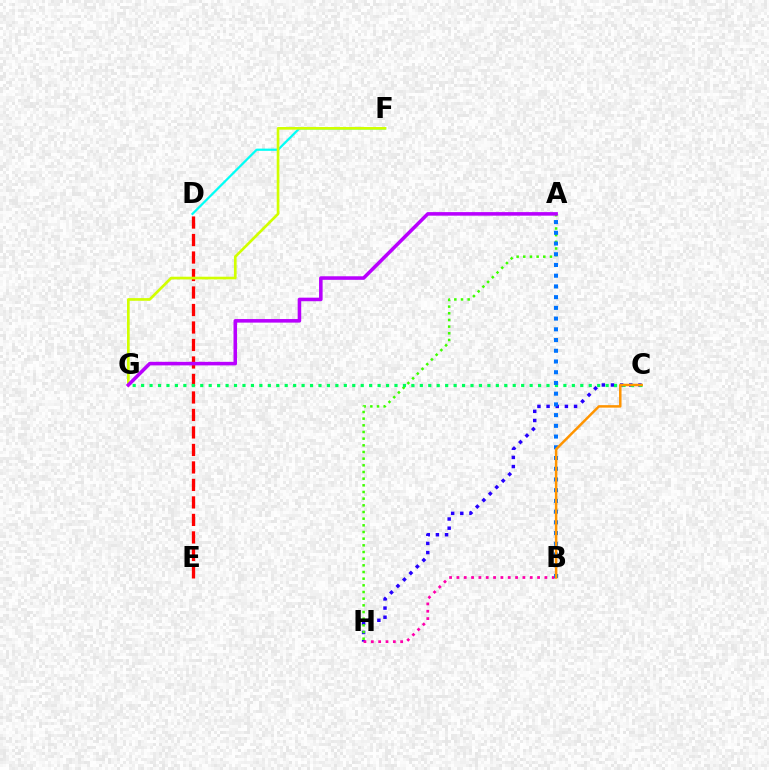{('D', 'F'): [{'color': '#00fff6', 'line_style': 'solid', 'thickness': 1.61}], ('D', 'E'): [{'color': '#ff0000', 'line_style': 'dashed', 'thickness': 2.38}], ('F', 'G'): [{'color': '#d1ff00', 'line_style': 'solid', 'thickness': 1.93}], ('C', 'H'): [{'color': '#2500ff', 'line_style': 'dotted', 'thickness': 2.49}], ('A', 'H'): [{'color': '#3dff00', 'line_style': 'dotted', 'thickness': 1.81}], ('C', 'G'): [{'color': '#00ff5c', 'line_style': 'dotted', 'thickness': 2.29}], ('B', 'H'): [{'color': '#ff00ac', 'line_style': 'dotted', 'thickness': 1.99}], ('A', 'B'): [{'color': '#0074ff', 'line_style': 'dotted', 'thickness': 2.91}], ('B', 'C'): [{'color': '#ff9400', 'line_style': 'solid', 'thickness': 1.79}], ('A', 'G'): [{'color': '#b900ff', 'line_style': 'solid', 'thickness': 2.56}]}